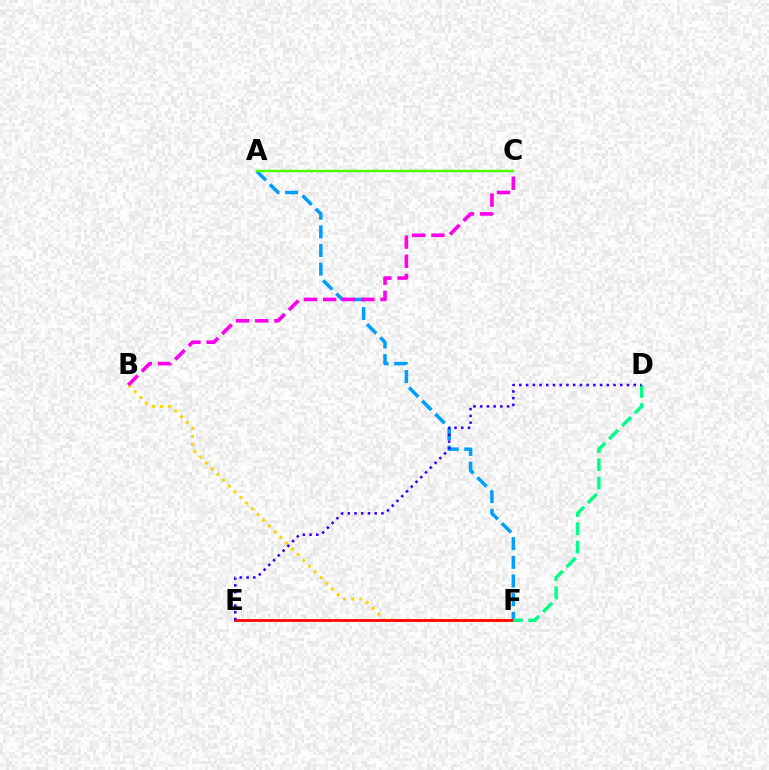{('B', 'F'): [{'color': '#ffd500', 'line_style': 'dotted', 'thickness': 2.2}], ('A', 'F'): [{'color': '#009eff', 'line_style': 'dashed', 'thickness': 2.53}], ('E', 'F'): [{'color': '#ff0000', 'line_style': 'solid', 'thickness': 1.98}], ('A', 'C'): [{'color': '#4fff00', 'line_style': 'solid', 'thickness': 1.77}], ('D', 'F'): [{'color': '#00ff86', 'line_style': 'dashed', 'thickness': 2.48}], ('B', 'C'): [{'color': '#ff00ed', 'line_style': 'dashed', 'thickness': 2.6}], ('D', 'E'): [{'color': '#3700ff', 'line_style': 'dotted', 'thickness': 1.83}]}